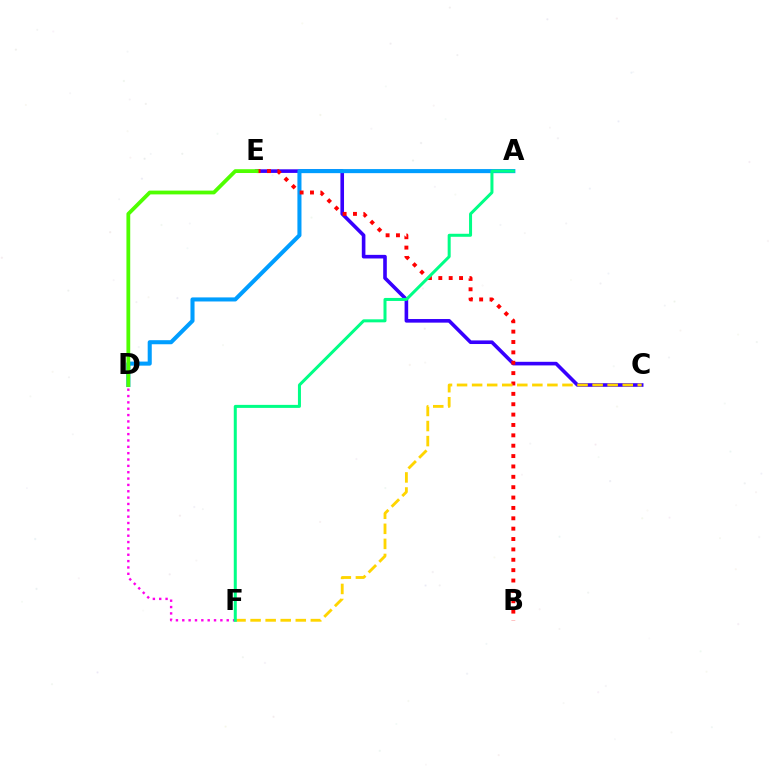{('C', 'E'): [{'color': '#3700ff', 'line_style': 'solid', 'thickness': 2.6}], ('A', 'D'): [{'color': '#009eff', 'line_style': 'solid', 'thickness': 2.93}], ('B', 'E'): [{'color': '#ff0000', 'line_style': 'dotted', 'thickness': 2.82}], ('D', 'E'): [{'color': '#4fff00', 'line_style': 'solid', 'thickness': 2.73}], ('D', 'F'): [{'color': '#ff00ed', 'line_style': 'dotted', 'thickness': 1.73}], ('C', 'F'): [{'color': '#ffd500', 'line_style': 'dashed', 'thickness': 2.05}], ('A', 'F'): [{'color': '#00ff86', 'line_style': 'solid', 'thickness': 2.17}]}